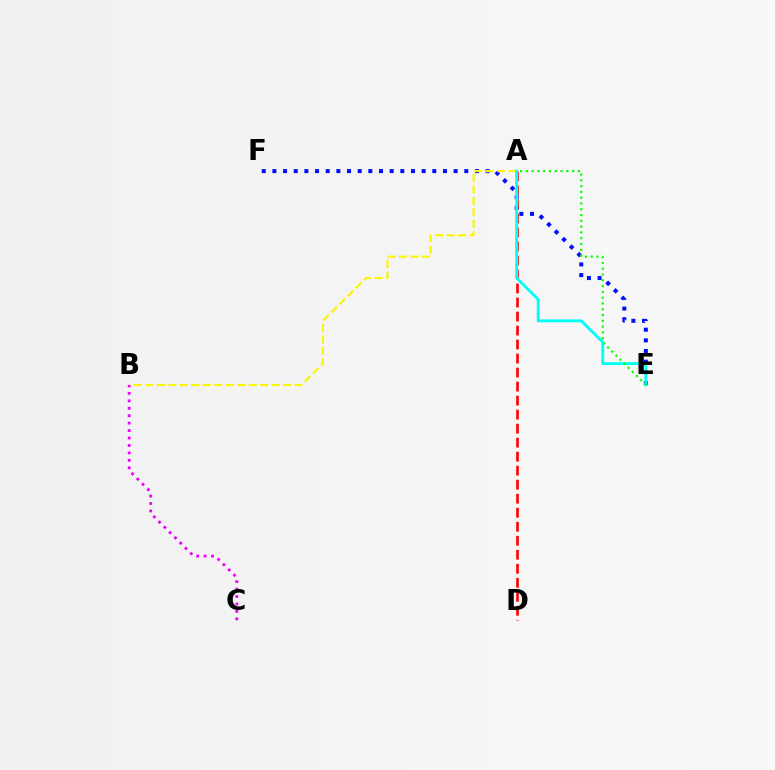{('E', 'F'): [{'color': '#0010ff', 'line_style': 'dotted', 'thickness': 2.9}], ('A', 'D'): [{'color': '#ff0000', 'line_style': 'dashed', 'thickness': 1.9}], ('A', 'B'): [{'color': '#fcf500', 'line_style': 'dashed', 'thickness': 1.56}], ('A', 'E'): [{'color': '#00fff6', 'line_style': 'solid', 'thickness': 2.07}, {'color': '#08ff00', 'line_style': 'dotted', 'thickness': 1.57}], ('B', 'C'): [{'color': '#ee00ff', 'line_style': 'dotted', 'thickness': 2.02}]}